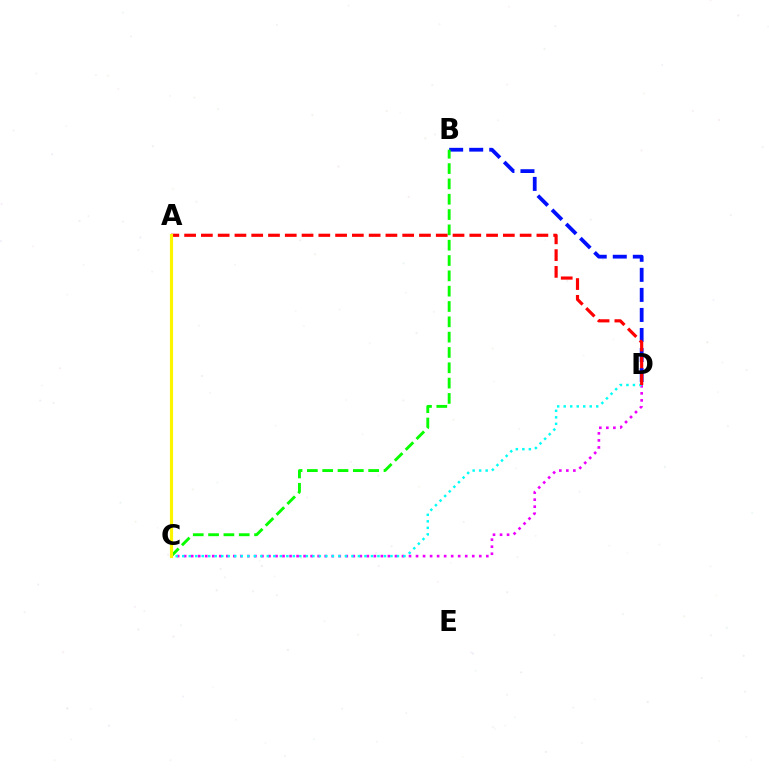{('C', 'D'): [{'color': '#ee00ff', 'line_style': 'dotted', 'thickness': 1.91}, {'color': '#00fff6', 'line_style': 'dotted', 'thickness': 1.77}], ('B', 'D'): [{'color': '#0010ff', 'line_style': 'dashed', 'thickness': 2.72}], ('B', 'C'): [{'color': '#08ff00', 'line_style': 'dashed', 'thickness': 2.08}], ('A', 'D'): [{'color': '#ff0000', 'line_style': 'dashed', 'thickness': 2.28}], ('A', 'C'): [{'color': '#fcf500', 'line_style': 'solid', 'thickness': 2.28}]}